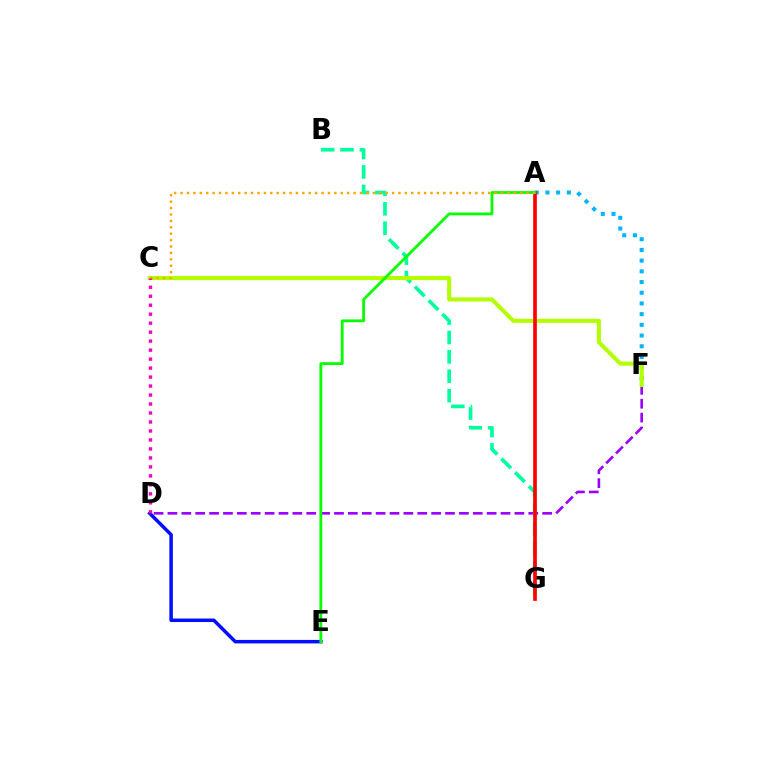{('D', 'F'): [{'color': '#9b00ff', 'line_style': 'dashed', 'thickness': 1.89}], ('A', 'F'): [{'color': '#00b5ff', 'line_style': 'dotted', 'thickness': 2.91}], ('B', 'G'): [{'color': '#00ff9d', 'line_style': 'dashed', 'thickness': 2.64}], ('C', 'F'): [{'color': '#b3ff00', 'line_style': 'solid', 'thickness': 2.93}], ('D', 'E'): [{'color': '#0010ff', 'line_style': 'solid', 'thickness': 2.52}], ('A', 'G'): [{'color': '#ff0000', 'line_style': 'solid', 'thickness': 2.64}], ('A', 'E'): [{'color': '#08ff00', 'line_style': 'solid', 'thickness': 2.03}], ('A', 'C'): [{'color': '#ffa500', 'line_style': 'dotted', 'thickness': 1.74}], ('C', 'D'): [{'color': '#ff00bd', 'line_style': 'dotted', 'thickness': 2.44}]}